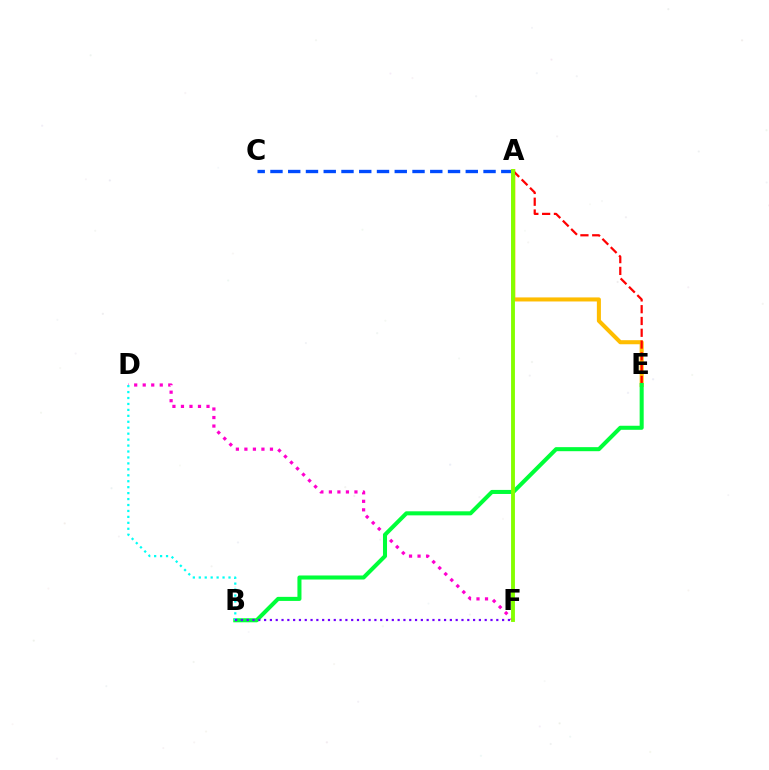{('A', 'C'): [{'color': '#004bff', 'line_style': 'dashed', 'thickness': 2.41}], ('A', 'E'): [{'color': '#ffbd00', 'line_style': 'solid', 'thickness': 2.92}, {'color': '#ff0000', 'line_style': 'dashed', 'thickness': 1.6}], ('D', 'F'): [{'color': '#ff00cf', 'line_style': 'dotted', 'thickness': 2.31}], ('B', 'E'): [{'color': '#00ff39', 'line_style': 'solid', 'thickness': 2.91}], ('B', 'D'): [{'color': '#00fff6', 'line_style': 'dotted', 'thickness': 1.62}], ('B', 'F'): [{'color': '#7200ff', 'line_style': 'dotted', 'thickness': 1.58}], ('A', 'F'): [{'color': '#84ff00', 'line_style': 'solid', 'thickness': 2.78}]}